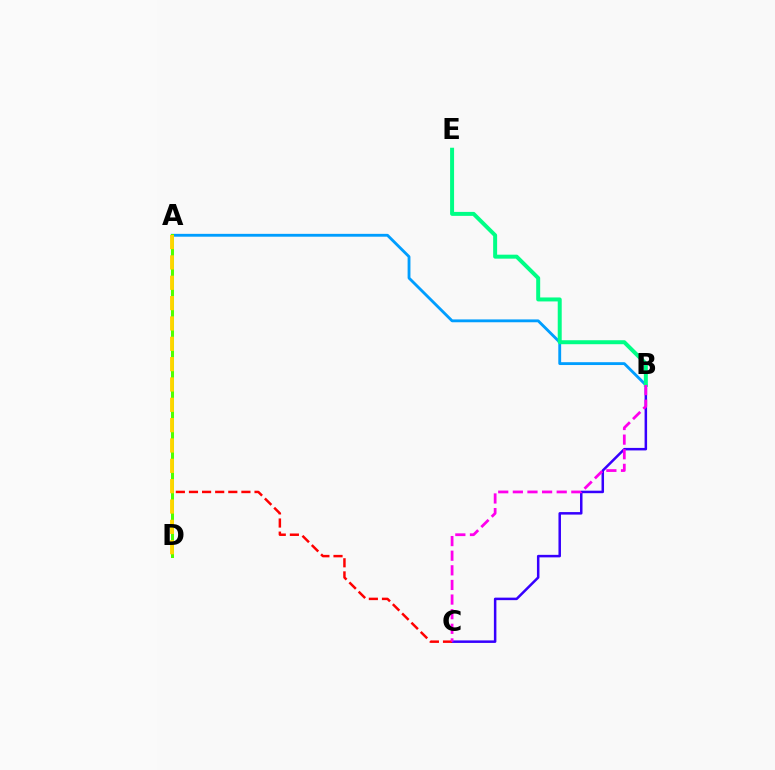{('B', 'C'): [{'color': '#3700ff', 'line_style': 'solid', 'thickness': 1.81}, {'color': '#ff00ed', 'line_style': 'dashed', 'thickness': 1.99}], ('A', 'C'): [{'color': '#ff0000', 'line_style': 'dashed', 'thickness': 1.78}], ('A', 'B'): [{'color': '#009eff', 'line_style': 'solid', 'thickness': 2.05}], ('A', 'D'): [{'color': '#4fff00', 'line_style': 'solid', 'thickness': 2.17}, {'color': '#ffd500', 'line_style': 'dashed', 'thickness': 2.76}], ('B', 'E'): [{'color': '#00ff86', 'line_style': 'solid', 'thickness': 2.86}]}